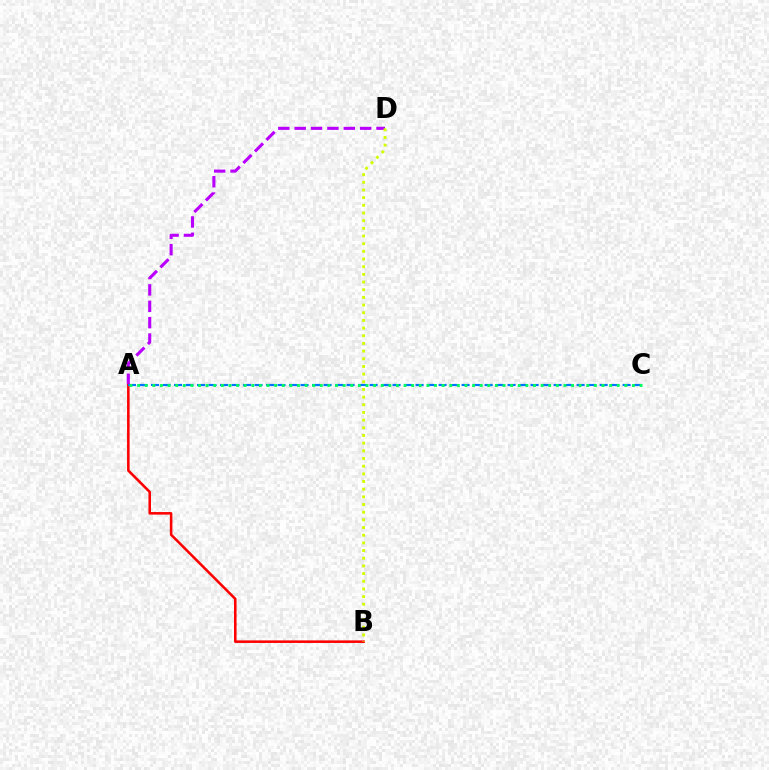{('A', 'D'): [{'color': '#b900ff', 'line_style': 'dashed', 'thickness': 2.22}], ('A', 'B'): [{'color': '#ff0000', 'line_style': 'solid', 'thickness': 1.84}], ('A', 'C'): [{'color': '#0074ff', 'line_style': 'dashed', 'thickness': 1.56}, {'color': '#00ff5c', 'line_style': 'dotted', 'thickness': 2.07}], ('B', 'D'): [{'color': '#d1ff00', 'line_style': 'dotted', 'thickness': 2.08}]}